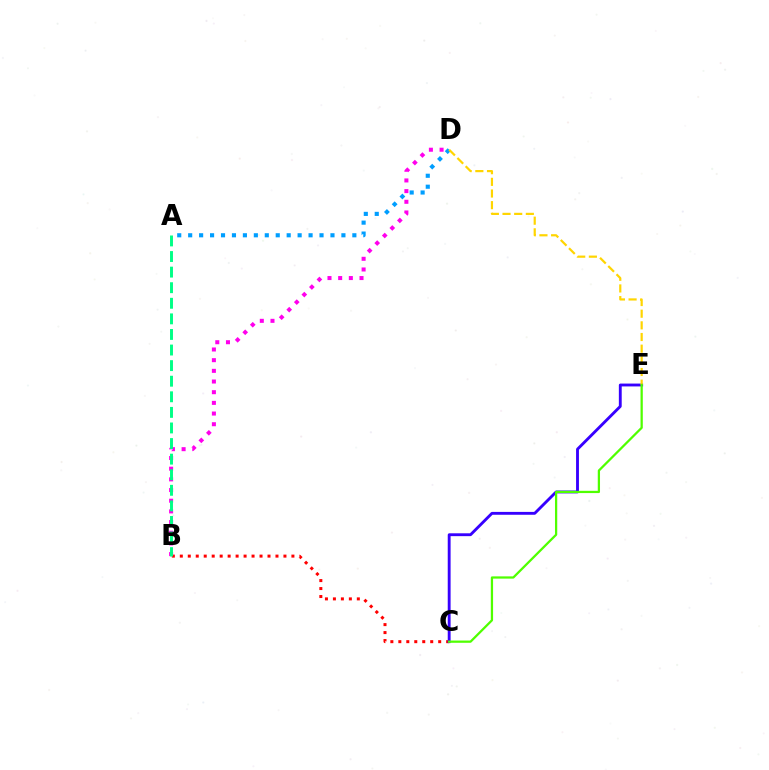{('B', 'C'): [{'color': '#ff0000', 'line_style': 'dotted', 'thickness': 2.17}], ('B', 'D'): [{'color': '#ff00ed', 'line_style': 'dotted', 'thickness': 2.9}], ('A', 'D'): [{'color': '#009eff', 'line_style': 'dotted', 'thickness': 2.97}], ('C', 'E'): [{'color': '#3700ff', 'line_style': 'solid', 'thickness': 2.06}, {'color': '#4fff00', 'line_style': 'solid', 'thickness': 1.62}], ('D', 'E'): [{'color': '#ffd500', 'line_style': 'dashed', 'thickness': 1.58}], ('A', 'B'): [{'color': '#00ff86', 'line_style': 'dashed', 'thickness': 2.12}]}